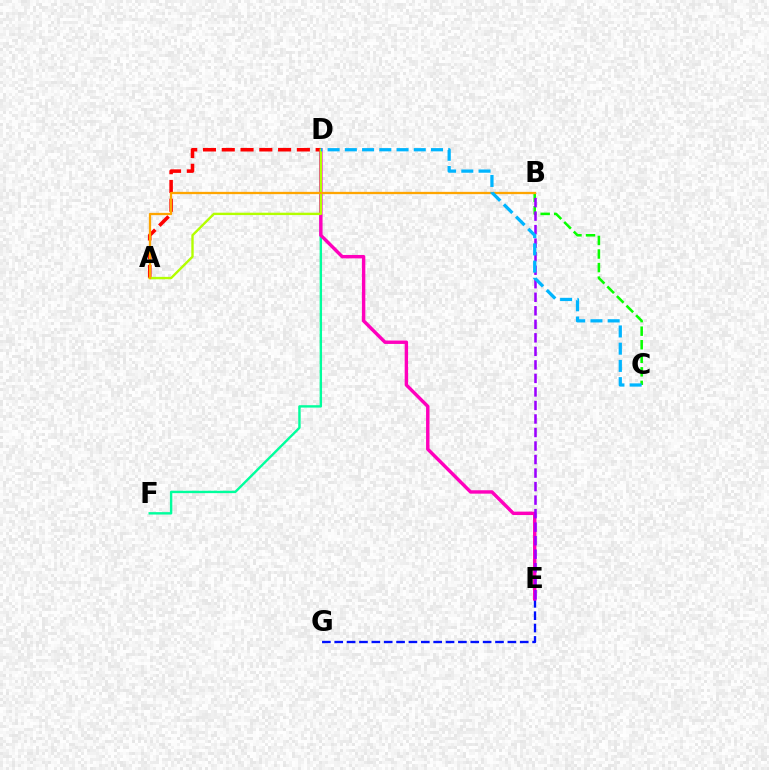{('B', 'C'): [{'color': '#08ff00', 'line_style': 'dashed', 'thickness': 1.84}], ('E', 'G'): [{'color': '#0010ff', 'line_style': 'dashed', 'thickness': 1.68}], ('D', 'F'): [{'color': '#00ff9d', 'line_style': 'solid', 'thickness': 1.72}], ('D', 'E'): [{'color': '#ff00bd', 'line_style': 'solid', 'thickness': 2.47}], ('B', 'E'): [{'color': '#9b00ff', 'line_style': 'dashed', 'thickness': 1.84}], ('A', 'D'): [{'color': '#ff0000', 'line_style': 'dashed', 'thickness': 2.55}, {'color': '#b3ff00', 'line_style': 'solid', 'thickness': 1.72}], ('A', 'B'): [{'color': '#ffa500', 'line_style': 'solid', 'thickness': 1.65}], ('C', 'D'): [{'color': '#00b5ff', 'line_style': 'dashed', 'thickness': 2.34}]}